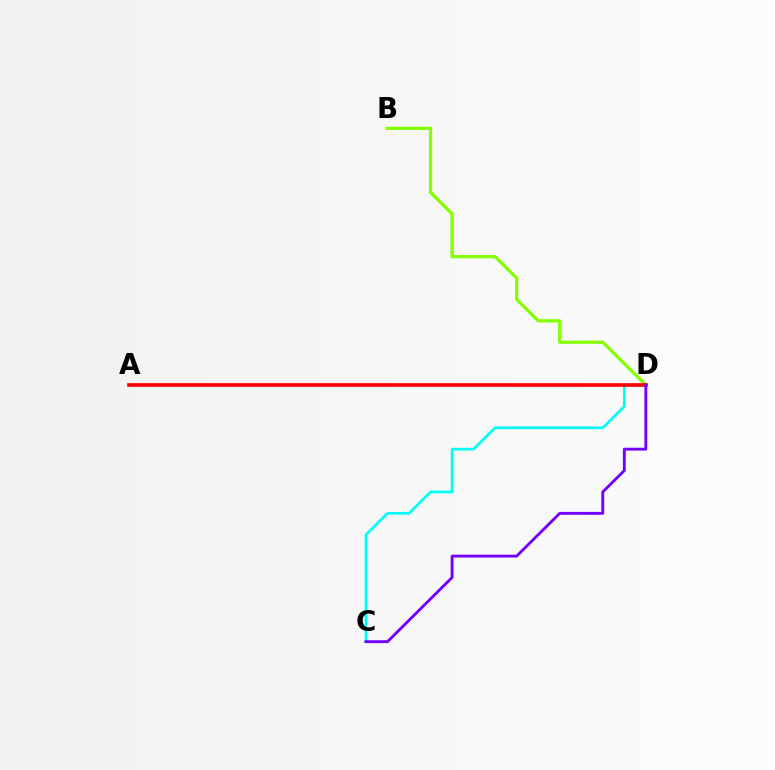{('C', 'D'): [{'color': '#00fff6', 'line_style': 'solid', 'thickness': 1.96}, {'color': '#7200ff', 'line_style': 'solid', 'thickness': 2.06}], ('B', 'D'): [{'color': '#84ff00', 'line_style': 'solid', 'thickness': 2.34}], ('A', 'D'): [{'color': '#ff0000', 'line_style': 'solid', 'thickness': 2.63}]}